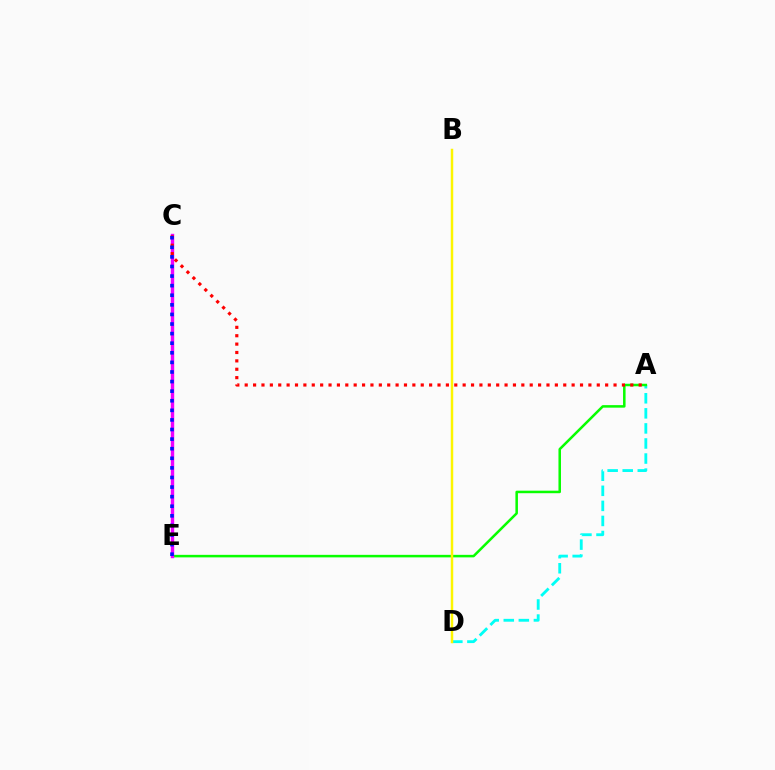{('A', 'D'): [{'color': '#00fff6', 'line_style': 'dashed', 'thickness': 2.05}], ('A', 'E'): [{'color': '#08ff00', 'line_style': 'solid', 'thickness': 1.82}], ('C', 'E'): [{'color': '#ee00ff', 'line_style': 'solid', 'thickness': 2.45}, {'color': '#0010ff', 'line_style': 'dotted', 'thickness': 2.61}], ('B', 'D'): [{'color': '#fcf500', 'line_style': 'solid', 'thickness': 1.78}], ('A', 'C'): [{'color': '#ff0000', 'line_style': 'dotted', 'thickness': 2.28}]}